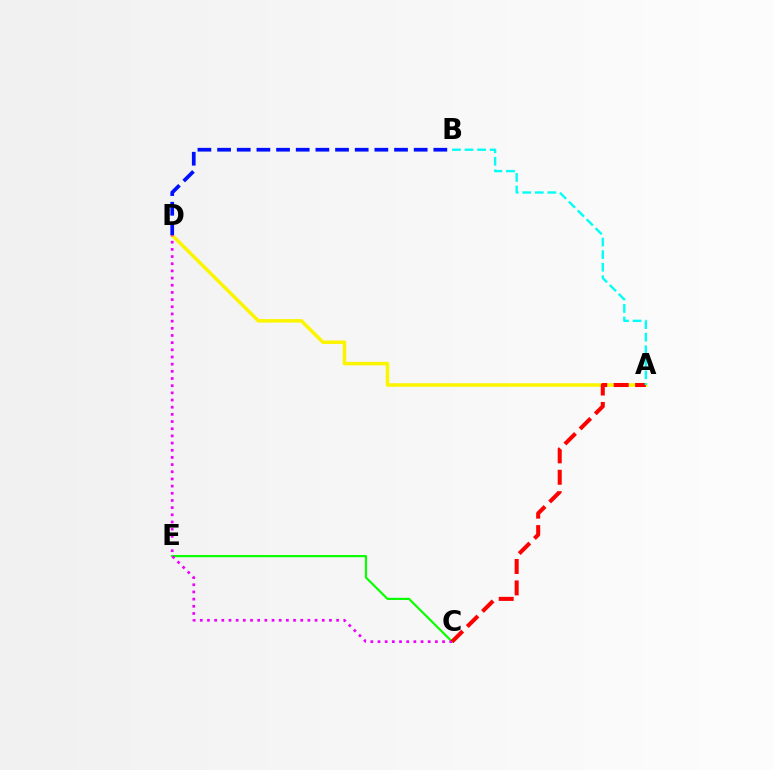{('C', 'E'): [{'color': '#08ff00', 'line_style': 'solid', 'thickness': 1.56}], ('A', 'D'): [{'color': '#fcf500', 'line_style': 'solid', 'thickness': 2.53}], ('B', 'D'): [{'color': '#0010ff', 'line_style': 'dashed', 'thickness': 2.67}], ('C', 'D'): [{'color': '#ee00ff', 'line_style': 'dotted', 'thickness': 1.95}], ('A', 'C'): [{'color': '#ff0000', 'line_style': 'dashed', 'thickness': 2.91}], ('A', 'B'): [{'color': '#00fff6', 'line_style': 'dashed', 'thickness': 1.71}]}